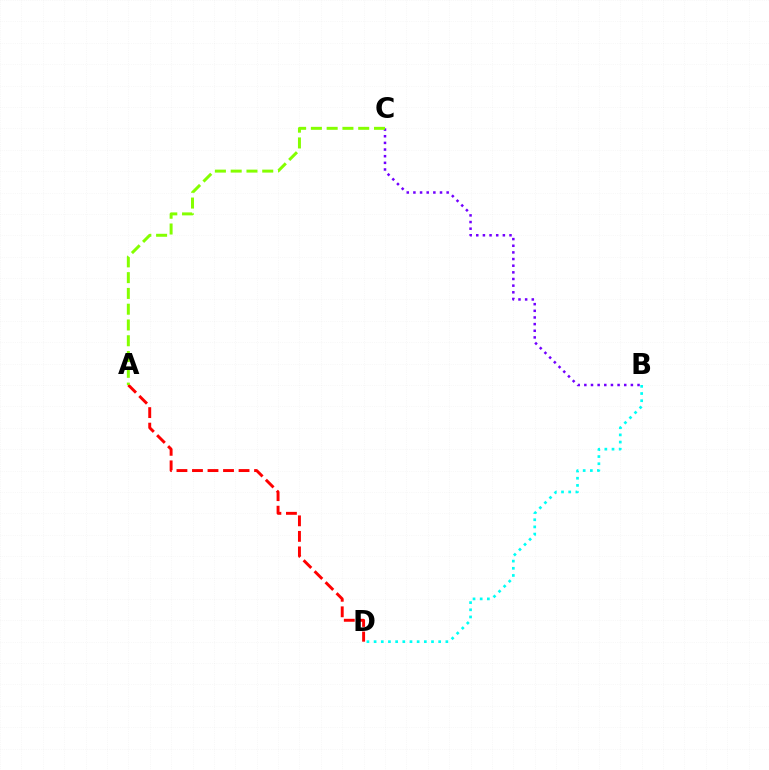{('A', 'D'): [{'color': '#ff0000', 'line_style': 'dashed', 'thickness': 2.11}], ('B', 'D'): [{'color': '#00fff6', 'line_style': 'dotted', 'thickness': 1.95}], ('B', 'C'): [{'color': '#7200ff', 'line_style': 'dotted', 'thickness': 1.81}], ('A', 'C'): [{'color': '#84ff00', 'line_style': 'dashed', 'thickness': 2.14}]}